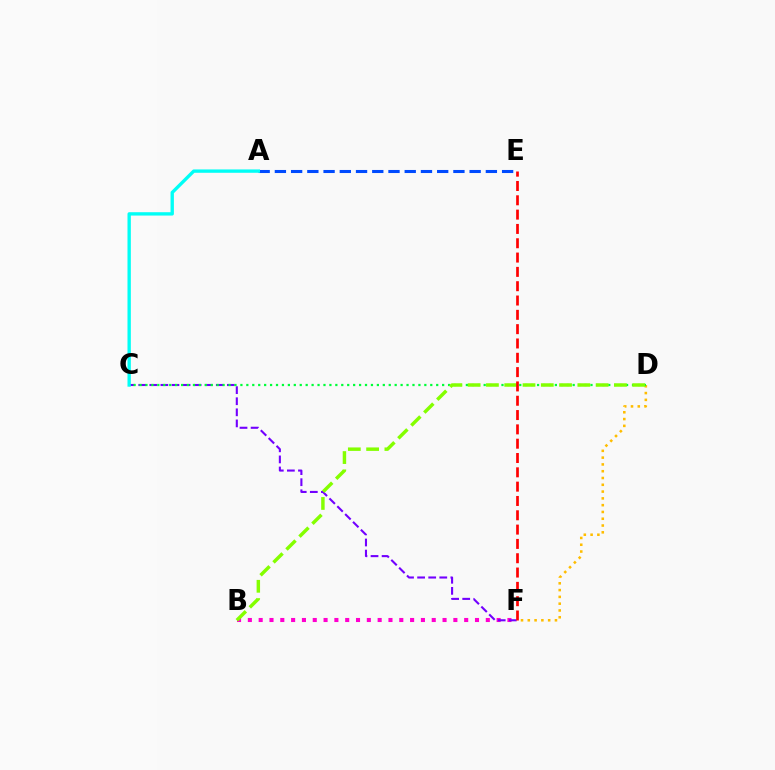{('B', 'F'): [{'color': '#ff00cf', 'line_style': 'dotted', 'thickness': 2.94}], ('C', 'F'): [{'color': '#7200ff', 'line_style': 'dashed', 'thickness': 1.51}], ('D', 'F'): [{'color': '#ffbd00', 'line_style': 'dotted', 'thickness': 1.84}], ('C', 'D'): [{'color': '#00ff39', 'line_style': 'dotted', 'thickness': 1.61}], ('A', 'E'): [{'color': '#004bff', 'line_style': 'dashed', 'thickness': 2.2}], ('B', 'D'): [{'color': '#84ff00', 'line_style': 'dashed', 'thickness': 2.48}], ('E', 'F'): [{'color': '#ff0000', 'line_style': 'dashed', 'thickness': 1.95}], ('A', 'C'): [{'color': '#00fff6', 'line_style': 'solid', 'thickness': 2.41}]}